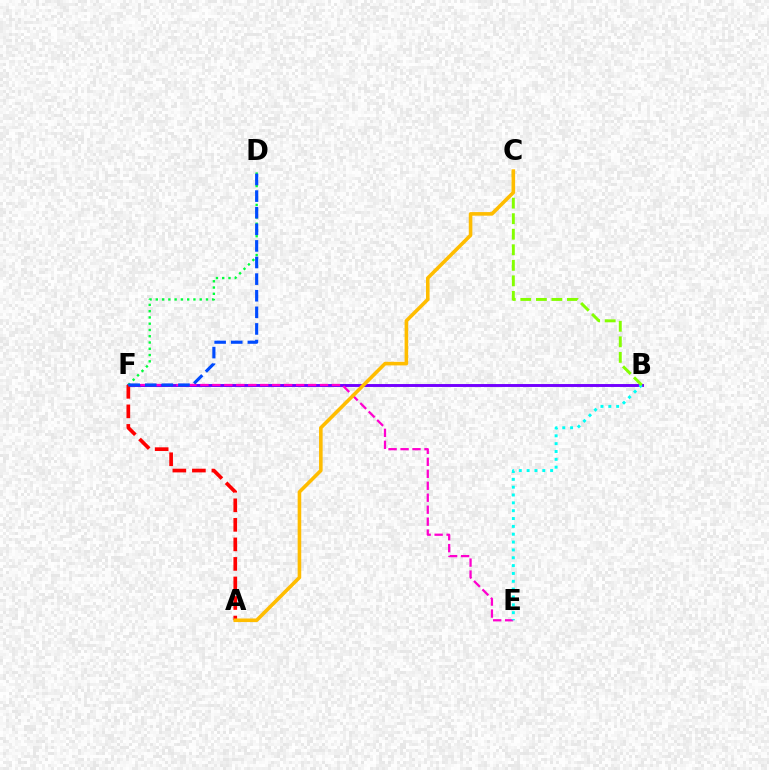{('B', 'F'): [{'color': '#7200ff', 'line_style': 'solid', 'thickness': 2.1}], ('E', 'F'): [{'color': '#ff00cf', 'line_style': 'dashed', 'thickness': 1.63}], ('B', 'E'): [{'color': '#00fff6', 'line_style': 'dotted', 'thickness': 2.13}], ('B', 'C'): [{'color': '#84ff00', 'line_style': 'dashed', 'thickness': 2.11}], ('A', 'F'): [{'color': '#ff0000', 'line_style': 'dashed', 'thickness': 2.65}], ('D', 'F'): [{'color': '#00ff39', 'line_style': 'dotted', 'thickness': 1.7}, {'color': '#004bff', 'line_style': 'dashed', 'thickness': 2.26}], ('A', 'C'): [{'color': '#ffbd00', 'line_style': 'solid', 'thickness': 2.58}]}